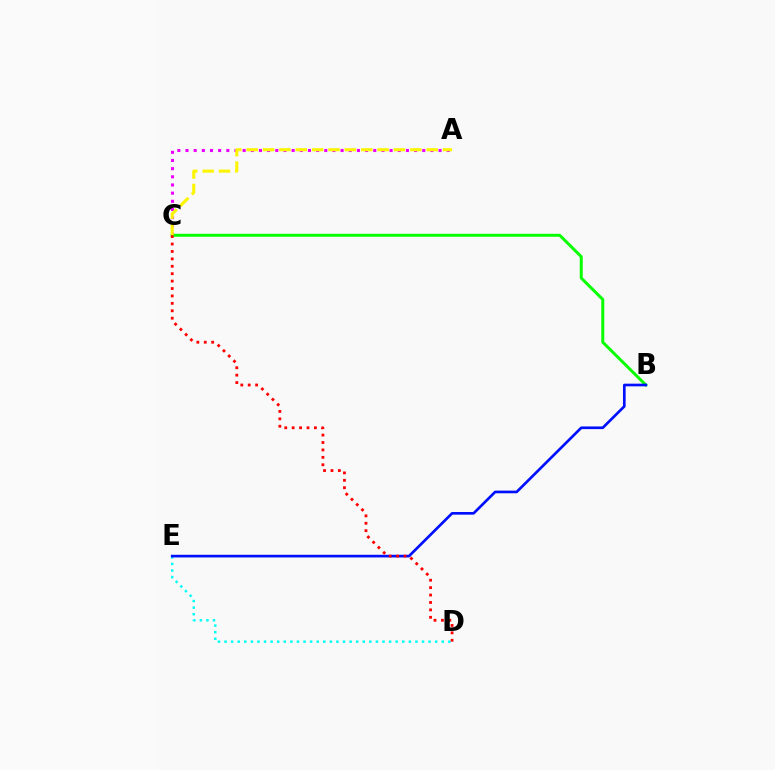{('A', 'C'): [{'color': '#ee00ff', 'line_style': 'dotted', 'thickness': 2.22}, {'color': '#fcf500', 'line_style': 'dashed', 'thickness': 2.22}], ('B', 'C'): [{'color': '#08ff00', 'line_style': 'solid', 'thickness': 2.14}], ('D', 'E'): [{'color': '#00fff6', 'line_style': 'dotted', 'thickness': 1.79}], ('B', 'E'): [{'color': '#0010ff', 'line_style': 'solid', 'thickness': 1.92}], ('C', 'D'): [{'color': '#ff0000', 'line_style': 'dotted', 'thickness': 2.01}]}